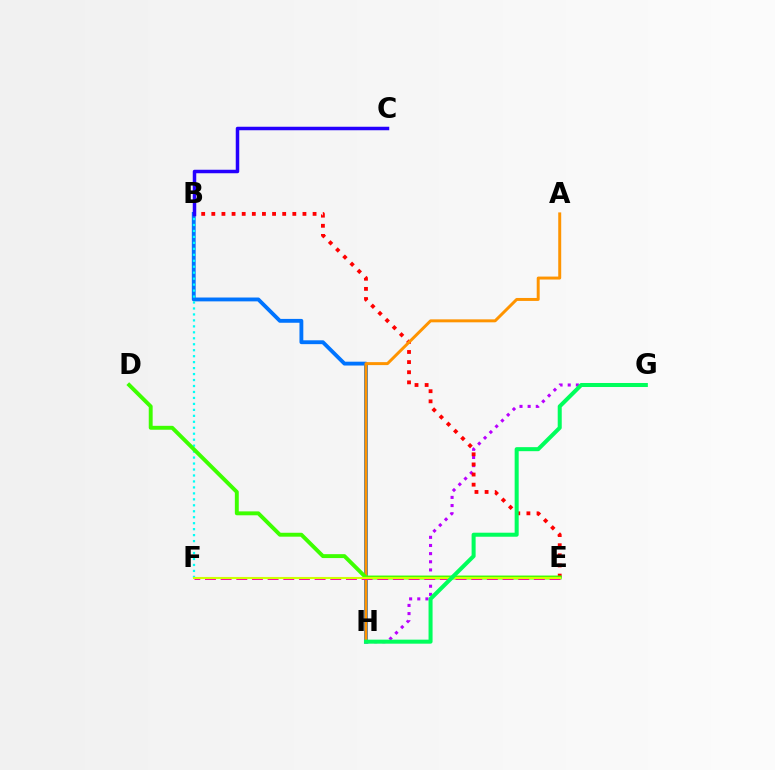{('G', 'H'): [{'color': '#b900ff', 'line_style': 'dotted', 'thickness': 2.21}, {'color': '#00ff5c', 'line_style': 'solid', 'thickness': 2.9}], ('B', 'E'): [{'color': '#ff0000', 'line_style': 'dotted', 'thickness': 2.75}], ('B', 'H'): [{'color': '#0074ff', 'line_style': 'solid', 'thickness': 2.77}], ('B', 'F'): [{'color': '#00fff6', 'line_style': 'dotted', 'thickness': 1.62}], ('A', 'H'): [{'color': '#ff9400', 'line_style': 'solid', 'thickness': 2.13}], ('D', 'E'): [{'color': '#3dff00', 'line_style': 'solid', 'thickness': 2.82}], ('E', 'F'): [{'color': '#ff00ac', 'line_style': 'dashed', 'thickness': 2.13}, {'color': '#d1ff00', 'line_style': 'solid', 'thickness': 1.51}], ('B', 'C'): [{'color': '#2500ff', 'line_style': 'solid', 'thickness': 2.52}]}